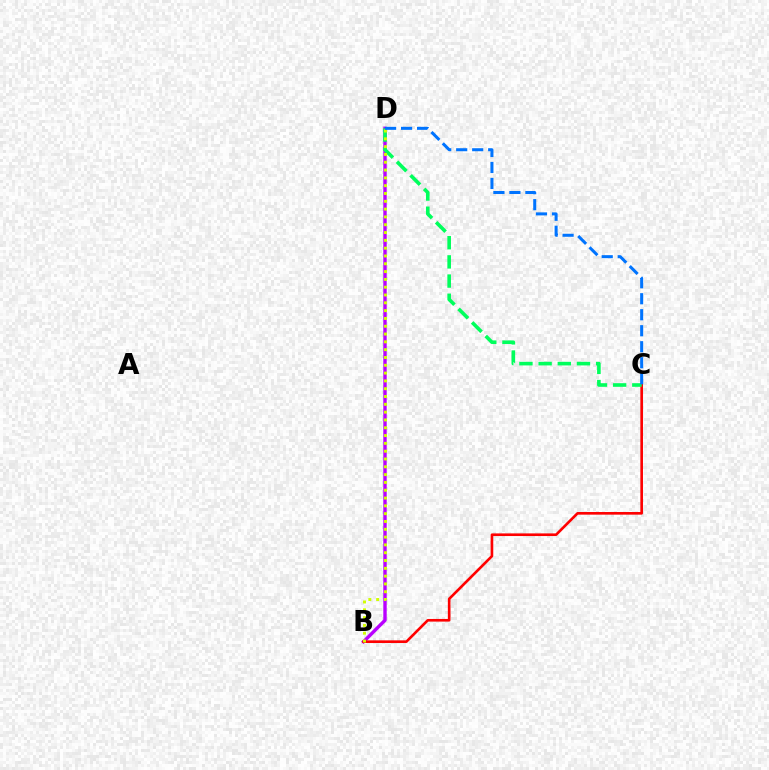{('B', 'D'): [{'color': '#b900ff', 'line_style': 'solid', 'thickness': 2.45}, {'color': '#d1ff00', 'line_style': 'dotted', 'thickness': 2.12}], ('B', 'C'): [{'color': '#ff0000', 'line_style': 'solid', 'thickness': 1.9}], ('C', 'D'): [{'color': '#00ff5c', 'line_style': 'dashed', 'thickness': 2.61}, {'color': '#0074ff', 'line_style': 'dashed', 'thickness': 2.17}]}